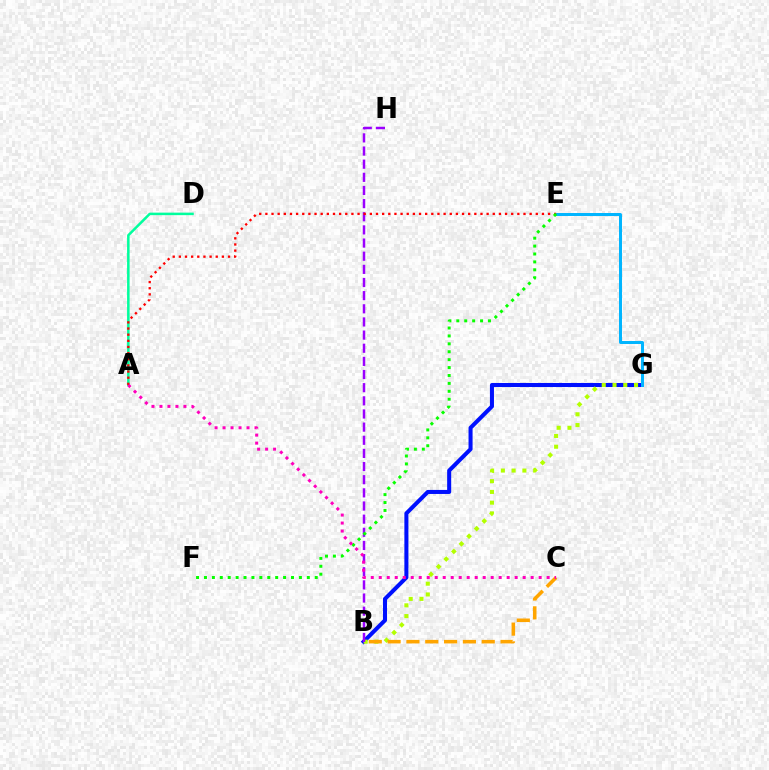{('B', 'G'): [{'color': '#0010ff', 'line_style': 'solid', 'thickness': 2.91}, {'color': '#b3ff00', 'line_style': 'dotted', 'thickness': 2.92}], ('B', 'H'): [{'color': '#9b00ff', 'line_style': 'dashed', 'thickness': 1.79}], ('B', 'C'): [{'color': '#ffa500', 'line_style': 'dashed', 'thickness': 2.56}], ('A', 'D'): [{'color': '#00ff9d', 'line_style': 'solid', 'thickness': 1.81}], ('E', 'G'): [{'color': '#00b5ff', 'line_style': 'solid', 'thickness': 2.14}], ('A', 'E'): [{'color': '#ff0000', 'line_style': 'dotted', 'thickness': 1.67}], ('E', 'F'): [{'color': '#08ff00', 'line_style': 'dotted', 'thickness': 2.15}], ('A', 'C'): [{'color': '#ff00bd', 'line_style': 'dotted', 'thickness': 2.17}]}